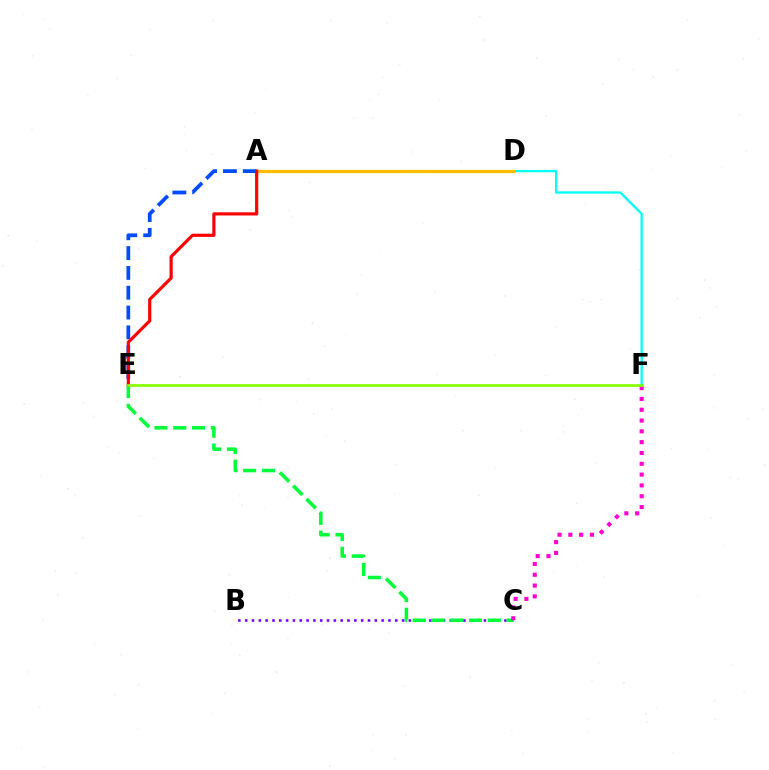{('B', 'C'): [{'color': '#7200ff', 'line_style': 'dotted', 'thickness': 1.85}], ('C', 'E'): [{'color': '#00ff39', 'line_style': 'dashed', 'thickness': 2.55}], ('D', 'F'): [{'color': '#00fff6', 'line_style': 'solid', 'thickness': 1.65}], ('C', 'F'): [{'color': '#ff00cf', 'line_style': 'dotted', 'thickness': 2.94}], ('A', 'D'): [{'color': '#ffbd00', 'line_style': 'solid', 'thickness': 2.33}], ('A', 'E'): [{'color': '#004bff', 'line_style': 'dashed', 'thickness': 2.69}, {'color': '#ff0000', 'line_style': 'solid', 'thickness': 2.28}], ('E', 'F'): [{'color': '#84ff00', 'line_style': 'solid', 'thickness': 1.92}]}